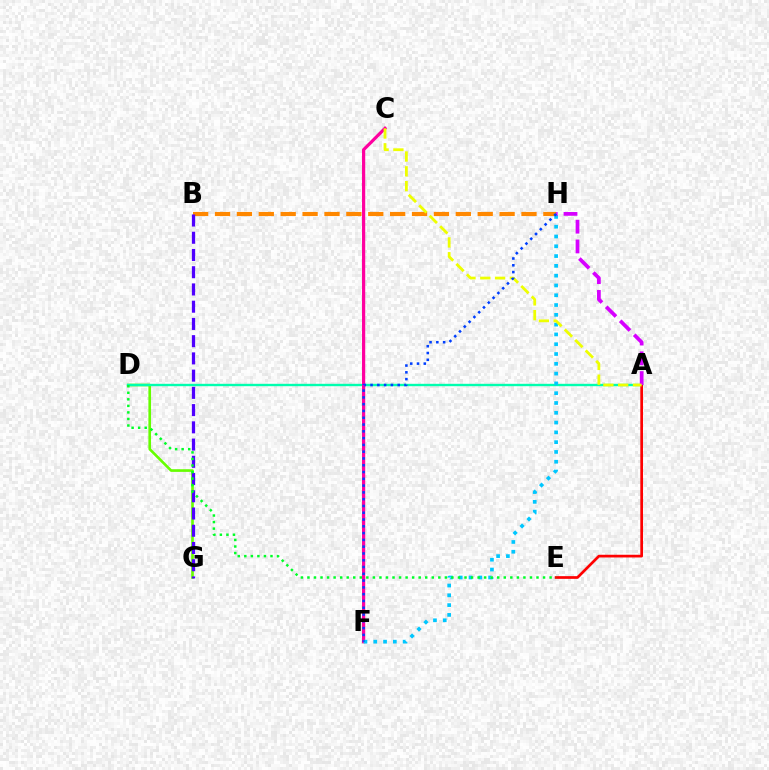{('B', 'H'): [{'color': '#ff8800', 'line_style': 'dashed', 'thickness': 2.97}], ('D', 'G'): [{'color': '#66ff00', 'line_style': 'solid', 'thickness': 1.9}], ('B', 'G'): [{'color': '#4f00ff', 'line_style': 'dashed', 'thickness': 2.34}], ('A', 'D'): [{'color': '#00ffaf', 'line_style': 'solid', 'thickness': 1.72}], ('A', 'E'): [{'color': '#ff0000', 'line_style': 'solid', 'thickness': 1.95}], ('C', 'F'): [{'color': '#ff00a0', 'line_style': 'solid', 'thickness': 2.3}], ('F', 'H'): [{'color': '#00c7ff', 'line_style': 'dotted', 'thickness': 2.66}, {'color': '#003fff', 'line_style': 'dotted', 'thickness': 1.84}], ('A', 'H'): [{'color': '#d600ff', 'line_style': 'dashed', 'thickness': 2.69}], ('D', 'E'): [{'color': '#00ff27', 'line_style': 'dotted', 'thickness': 1.78}], ('A', 'C'): [{'color': '#eeff00', 'line_style': 'dashed', 'thickness': 2.01}]}